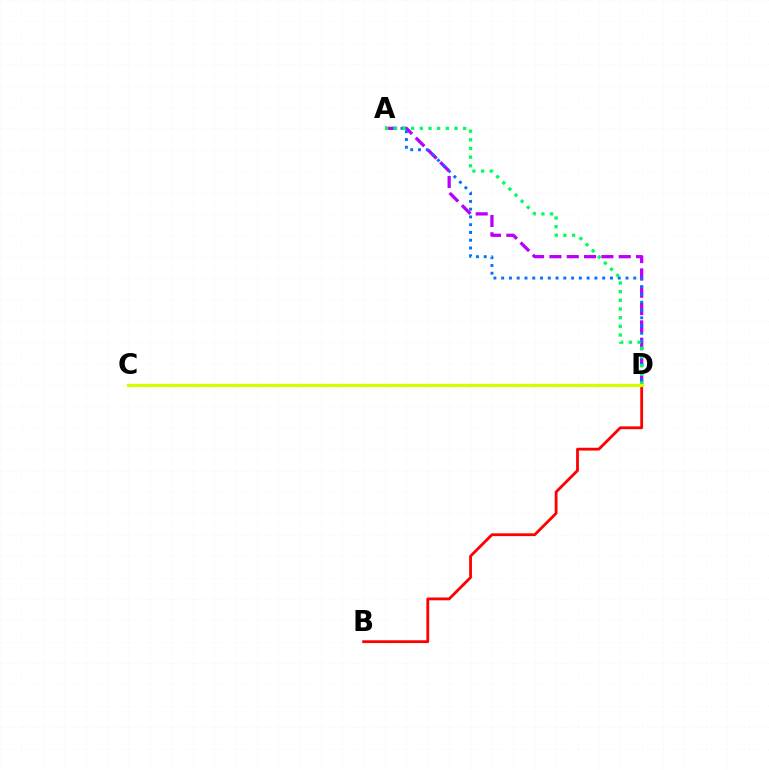{('B', 'D'): [{'color': '#ff0000', 'line_style': 'solid', 'thickness': 2.02}], ('A', 'D'): [{'color': '#b900ff', 'line_style': 'dashed', 'thickness': 2.35}, {'color': '#0074ff', 'line_style': 'dotted', 'thickness': 2.11}, {'color': '#00ff5c', 'line_style': 'dotted', 'thickness': 2.36}], ('C', 'D'): [{'color': '#d1ff00', 'line_style': 'solid', 'thickness': 2.33}]}